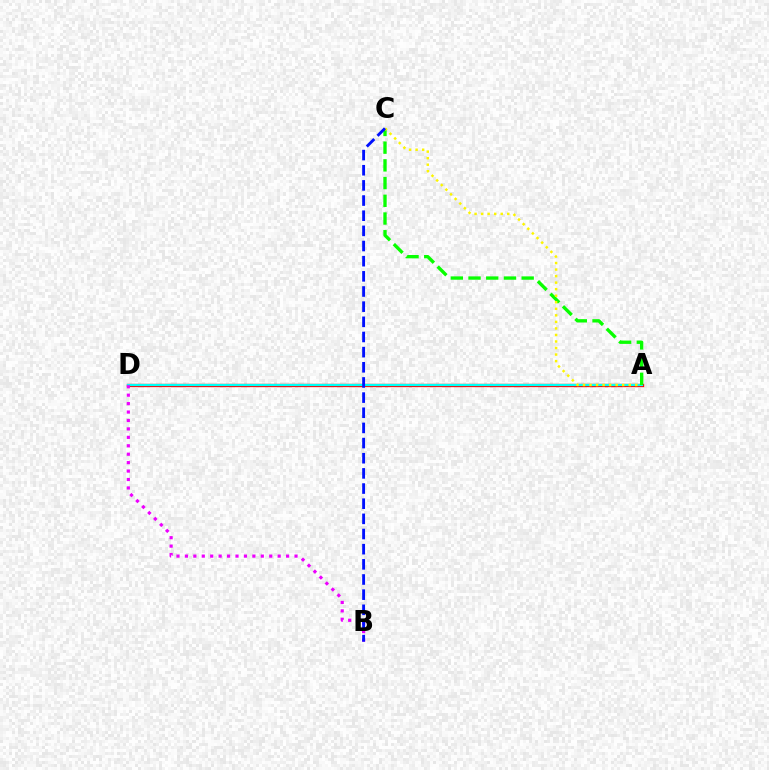{('A', 'D'): [{'color': '#ff0000', 'line_style': 'solid', 'thickness': 2.39}, {'color': '#00fff6', 'line_style': 'solid', 'thickness': 1.62}], ('A', 'C'): [{'color': '#08ff00', 'line_style': 'dashed', 'thickness': 2.41}, {'color': '#fcf500', 'line_style': 'dotted', 'thickness': 1.78}], ('B', 'D'): [{'color': '#ee00ff', 'line_style': 'dotted', 'thickness': 2.29}], ('B', 'C'): [{'color': '#0010ff', 'line_style': 'dashed', 'thickness': 2.06}]}